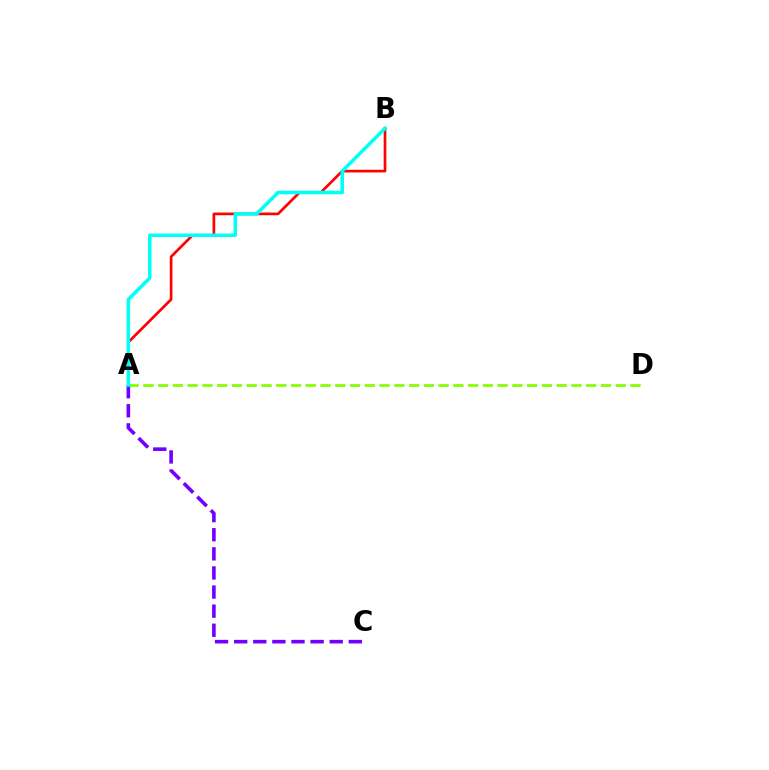{('A', 'B'): [{'color': '#ff0000', 'line_style': 'solid', 'thickness': 1.93}, {'color': '#00fff6', 'line_style': 'solid', 'thickness': 2.54}], ('A', 'D'): [{'color': '#84ff00', 'line_style': 'dashed', 'thickness': 2.01}], ('A', 'C'): [{'color': '#7200ff', 'line_style': 'dashed', 'thickness': 2.6}]}